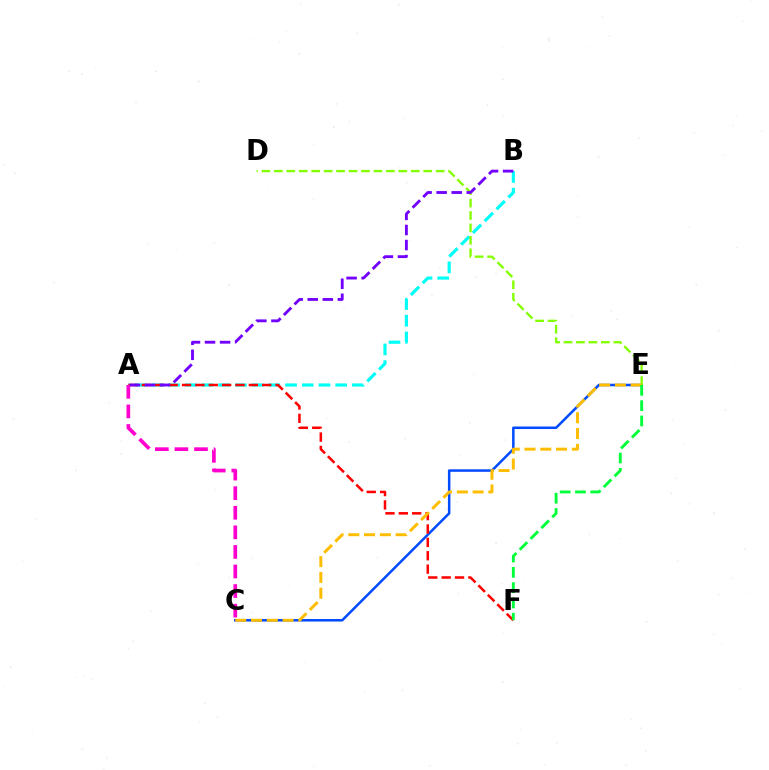{('C', 'E'): [{'color': '#004bff', 'line_style': 'solid', 'thickness': 1.81}, {'color': '#ffbd00', 'line_style': 'dashed', 'thickness': 2.14}], ('A', 'B'): [{'color': '#00fff6', 'line_style': 'dashed', 'thickness': 2.27}, {'color': '#7200ff', 'line_style': 'dashed', 'thickness': 2.05}], ('D', 'E'): [{'color': '#84ff00', 'line_style': 'dashed', 'thickness': 1.69}], ('A', 'F'): [{'color': '#ff0000', 'line_style': 'dashed', 'thickness': 1.82}], ('A', 'C'): [{'color': '#ff00cf', 'line_style': 'dashed', 'thickness': 2.66}], ('E', 'F'): [{'color': '#00ff39', 'line_style': 'dashed', 'thickness': 2.08}]}